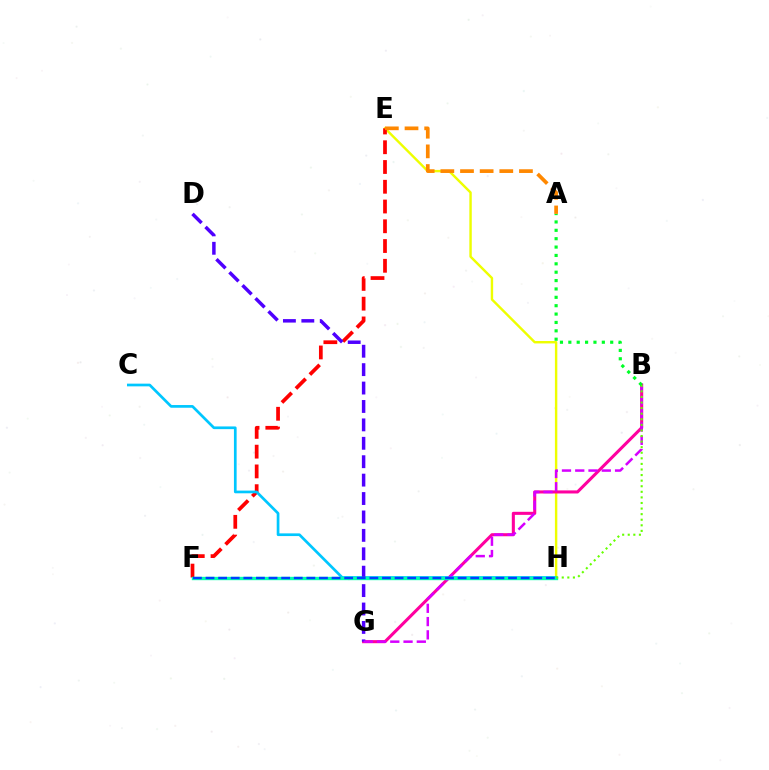{('E', 'H'): [{'color': '#eeff00', 'line_style': 'solid', 'thickness': 1.74}], ('E', 'F'): [{'color': '#ff0000', 'line_style': 'dashed', 'thickness': 2.68}], ('B', 'G'): [{'color': '#ff00a0', 'line_style': 'solid', 'thickness': 2.21}, {'color': '#d600ff', 'line_style': 'dashed', 'thickness': 1.8}], ('C', 'H'): [{'color': '#00c7ff', 'line_style': 'solid', 'thickness': 1.94}], ('D', 'G'): [{'color': '#4f00ff', 'line_style': 'dashed', 'thickness': 2.5}], ('F', 'H'): [{'color': '#00ffaf', 'line_style': 'solid', 'thickness': 2.42}, {'color': '#003fff', 'line_style': 'dashed', 'thickness': 1.71}], ('B', 'H'): [{'color': '#66ff00', 'line_style': 'dotted', 'thickness': 1.52}], ('A', 'B'): [{'color': '#00ff27', 'line_style': 'dotted', 'thickness': 2.28}], ('A', 'E'): [{'color': '#ff8800', 'line_style': 'dashed', 'thickness': 2.67}]}